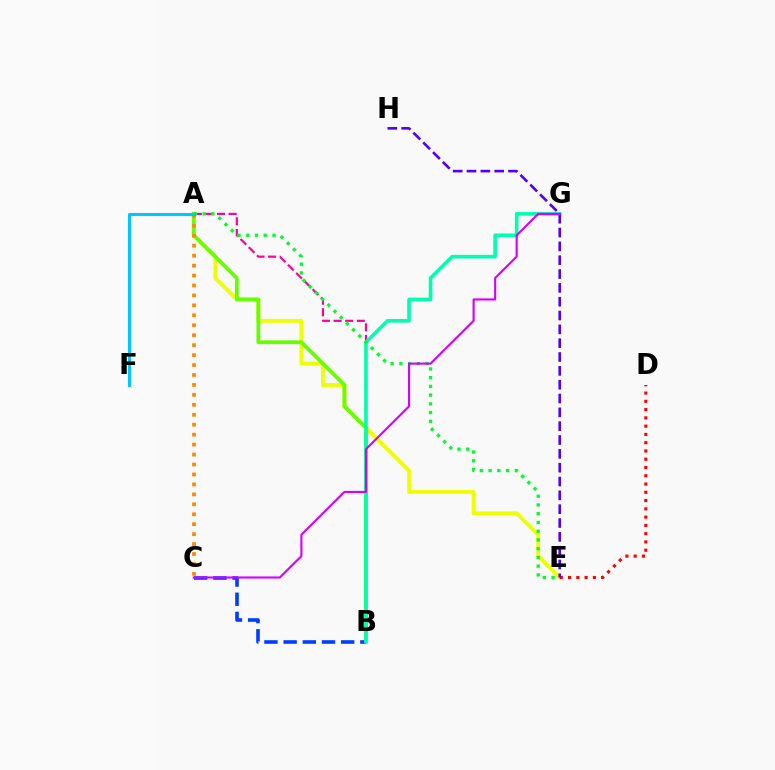{('A', 'B'): [{'color': '#ff00a0', 'line_style': 'dashed', 'thickness': 1.58}, {'color': '#66ff00', 'line_style': 'solid', 'thickness': 2.71}], ('A', 'E'): [{'color': '#eeff00', 'line_style': 'solid', 'thickness': 2.76}, {'color': '#00ff27', 'line_style': 'dotted', 'thickness': 2.38}], ('D', 'E'): [{'color': '#ff0000', 'line_style': 'dotted', 'thickness': 2.25}], ('B', 'C'): [{'color': '#003fff', 'line_style': 'dashed', 'thickness': 2.61}], ('B', 'G'): [{'color': '#00ffaf', 'line_style': 'solid', 'thickness': 2.61}], ('A', 'C'): [{'color': '#ff8800', 'line_style': 'dotted', 'thickness': 2.7}], ('A', 'F'): [{'color': '#00c7ff', 'line_style': 'solid', 'thickness': 2.2}], ('E', 'H'): [{'color': '#4f00ff', 'line_style': 'dashed', 'thickness': 1.88}], ('C', 'G'): [{'color': '#d600ff', 'line_style': 'solid', 'thickness': 1.53}]}